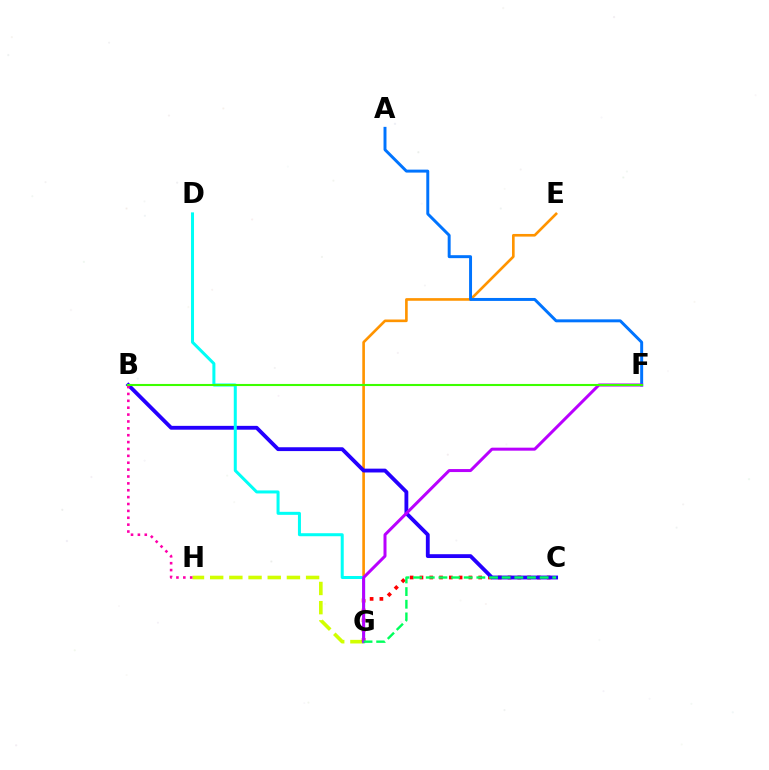{('E', 'G'): [{'color': '#ff9400', 'line_style': 'solid', 'thickness': 1.9}], ('G', 'H'): [{'color': '#d1ff00', 'line_style': 'dashed', 'thickness': 2.61}], ('A', 'F'): [{'color': '#0074ff', 'line_style': 'solid', 'thickness': 2.13}], ('C', 'G'): [{'color': '#ff0000', 'line_style': 'dotted', 'thickness': 2.66}, {'color': '#00ff5c', 'line_style': 'dashed', 'thickness': 1.72}], ('B', 'C'): [{'color': '#2500ff', 'line_style': 'solid', 'thickness': 2.76}], ('B', 'H'): [{'color': '#ff00ac', 'line_style': 'dotted', 'thickness': 1.87}], ('D', 'G'): [{'color': '#00fff6', 'line_style': 'solid', 'thickness': 2.17}], ('F', 'G'): [{'color': '#b900ff', 'line_style': 'solid', 'thickness': 2.16}], ('B', 'F'): [{'color': '#3dff00', 'line_style': 'solid', 'thickness': 1.51}]}